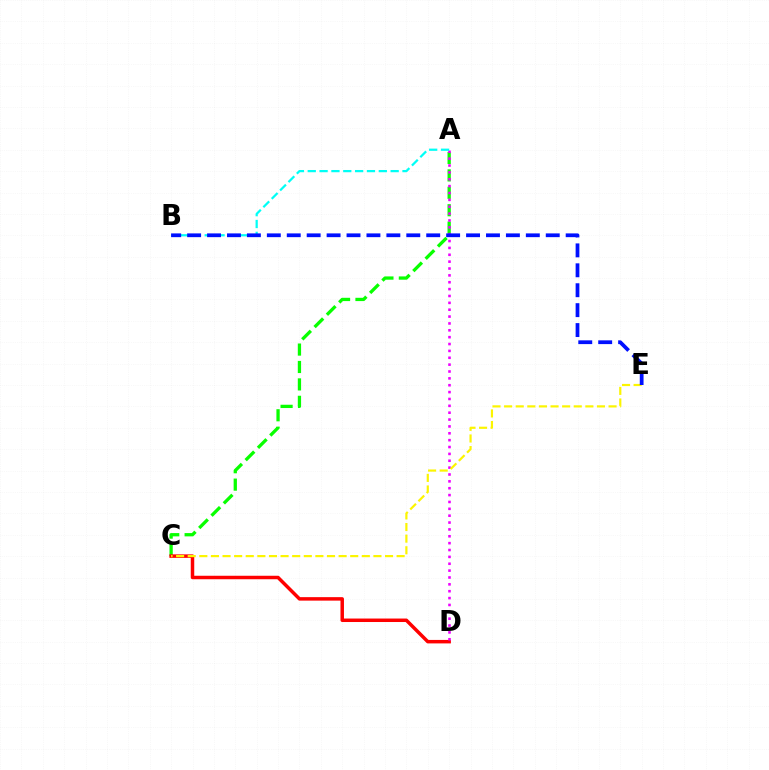{('A', 'C'): [{'color': '#08ff00', 'line_style': 'dashed', 'thickness': 2.37}], ('C', 'D'): [{'color': '#ff0000', 'line_style': 'solid', 'thickness': 2.51}], ('A', 'D'): [{'color': '#ee00ff', 'line_style': 'dotted', 'thickness': 1.87}], ('A', 'B'): [{'color': '#00fff6', 'line_style': 'dashed', 'thickness': 1.61}], ('C', 'E'): [{'color': '#fcf500', 'line_style': 'dashed', 'thickness': 1.58}], ('B', 'E'): [{'color': '#0010ff', 'line_style': 'dashed', 'thickness': 2.71}]}